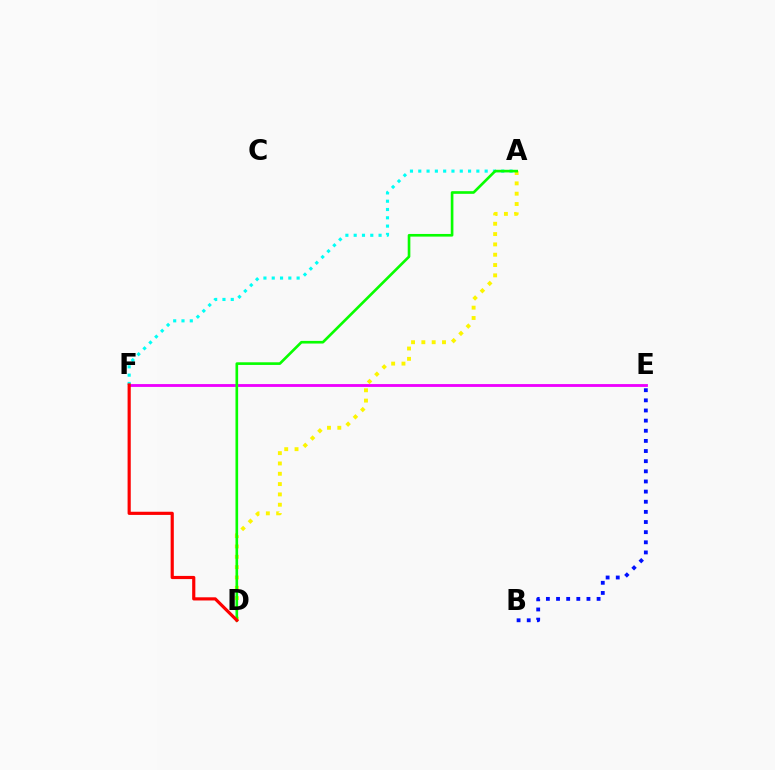{('E', 'F'): [{'color': '#ee00ff', 'line_style': 'solid', 'thickness': 2.04}], ('A', 'F'): [{'color': '#00fff6', 'line_style': 'dotted', 'thickness': 2.25}], ('B', 'E'): [{'color': '#0010ff', 'line_style': 'dotted', 'thickness': 2.76}], ('A', 'D'): [{'color': '#fcf500', 'line_style': 'dotted', 'thickness': 2.8}, {'color': '#08ff00', 'line_style': 'solid', 'thickness': 1.91}], ('D', 'F'): [{'color': '#ff0000', 'line_style': 'solid', 'thickness': 2.28}]}